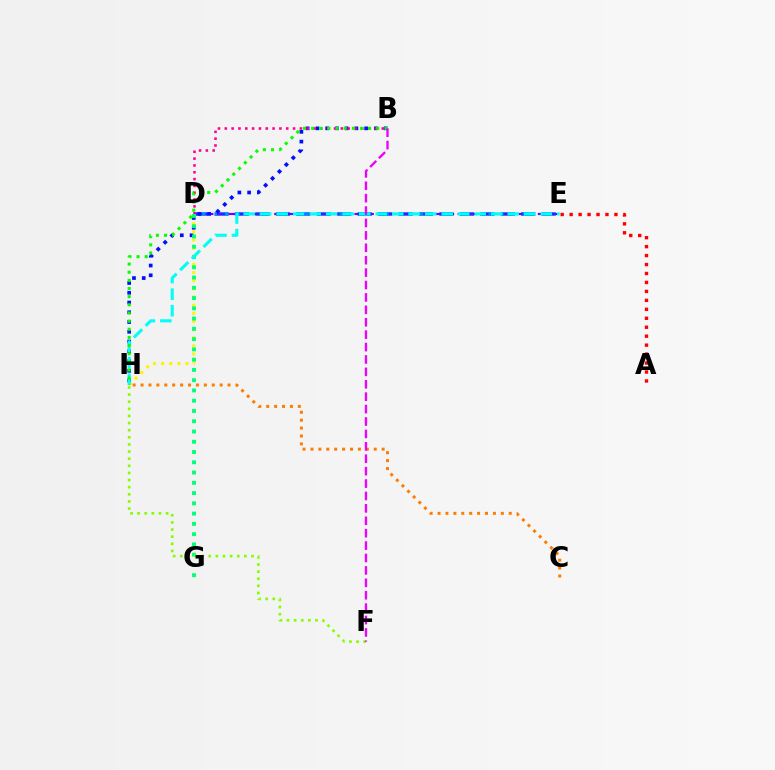{('D', 'E'): [{'color': '#008cff', 'line_style': 'dashed', 'thickness': 2.78}, {'color': '#7200ff', 'line_style': 'dashed', 'thickness': 1.56}], ('B', 'H'): [{'color': '#0010ff', 'line_style': 'dotted', 'thickness': 2.65}, {'color': '#08ff00', 'line_style': 'dotted', 'thickness': 2.21}], ('C', 'H'): [{'color': '#ff7c00', 'line_style': 'dotted', 'thickness': 2.15}], ('B', 'D'): [{'color': '#ff0094', 'line_style': 'dotted', 'thickness': 1.85}], ('D', 'H'): [{'color': '#fcf500', 'line_style': 'dotted', 'thickness': 2.21}], ('D', 'G'): [{'color': '#00ff74', 'line_style': 'dotted', 'thickness': 2.79}], ('F', 'H'): [{'color': '#84ff00', 'line_style': 'dotted', 'thickness': 1.93}], ('E', 'H'): [{'color': '#00fff6', 'line_style': 'dashed', 'thickness': 2.24}], ('A', 'E'): [{'color': '#ff0000', 'line_style': 'dotted', 'thickness': 2.43}], ('B', 'F'): [{'color': '#ee00ff', 'line_style': 'dashed', 'thickness': 1.69}]}